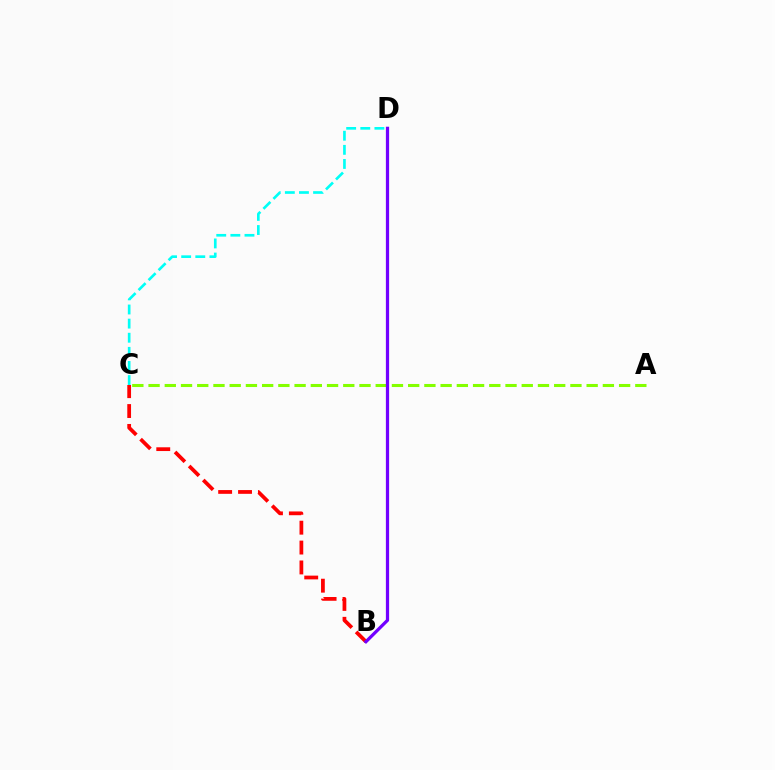{('A', 'C'): [{'color': '#84ff00', 'line_style': 'dashed', 'thickness': 2.2}], ('C', 'D'): [{'color': '#00fff6', 'line_style': 'dashed', 'thickness': 1.92}], ('B', 'C'): [{'color': '#ff0000', 'line_style': 'dashed', 'thickness': 2.7}], ('B', 'D'): [{'color': '#7200ff', 'line_style': 'solid', 'thickness': 2.33}]}